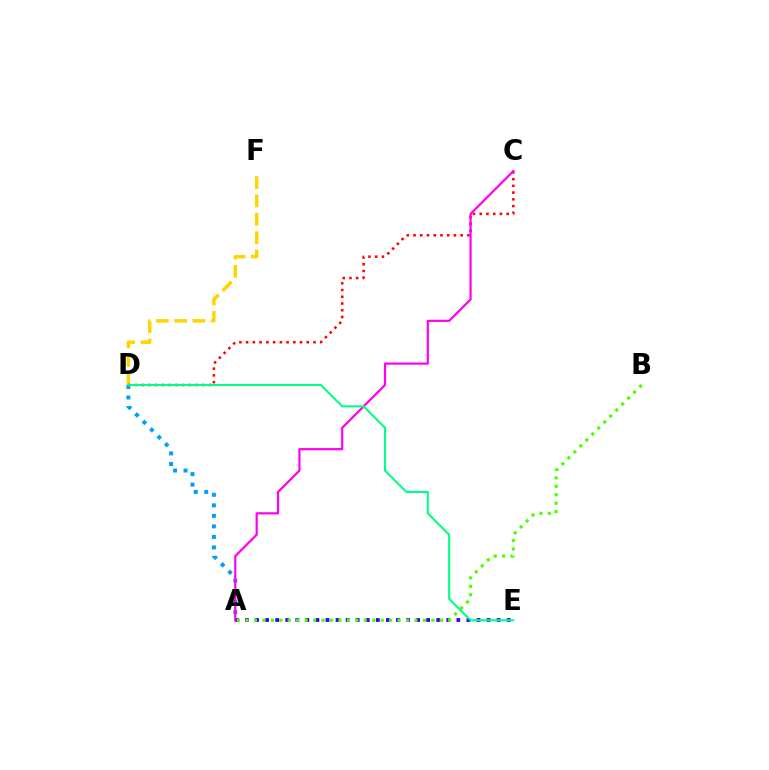{('D', 'F'): [{'color': '#ffd500', 'line_style': 'dashed', 'thickness': 2.49}], ('C', 'D'): [{'color': '#ff0000', 'line_style': 'dotted', 'thickness': 1.83}], ('A', 'E'): [{'color': '#3700ff', 'line_style': 'dotted', 'thickness': 2.73}], ('A', 'B'): [{'color': '#4fff00', 'line_style': 'dotted', 'thickness': 2.3}], ('A', 'D'): [{'color': '#009eff', 'line_style': 'dotted', 'thickness': 2.86}], ('A', 'C'): [{'color': '#ff00ed', 'line_style': 'solid', 'thickness': 1.59}], ('D', 'E'): [{'color': '#00ff86', 'line_style': 'solid', 'thickness': 1.51}]}